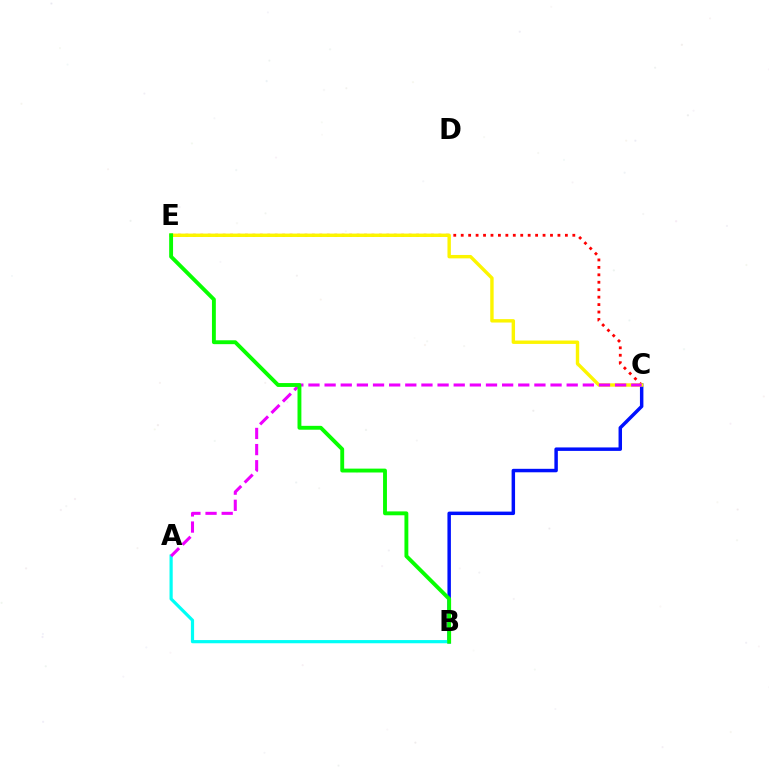{('B', 'C'): [{'color': '#0010ff', 'line_style': 'solid', 'thickness': 2.5}], ('C', 'E'): [{'color': '#ff0000', 'line_style': 'dotted', 'thickness': 2.02}, {'color': '#fcf500', 'line_style': 'solid', 'thickness': 2.45}], ('A', 'B'): [{'color': '#00fff6', 'line_style': 'solid', 'thickness': 2.3}], ('A', 'C'): [{'color': '#ee00ff', 'line_style': 'dashed', 'thickness': 2.19}], ('B', 'E'): [{'color': '#08ff00', 'line_style': 'solid', 'thickness': 2.79}]}